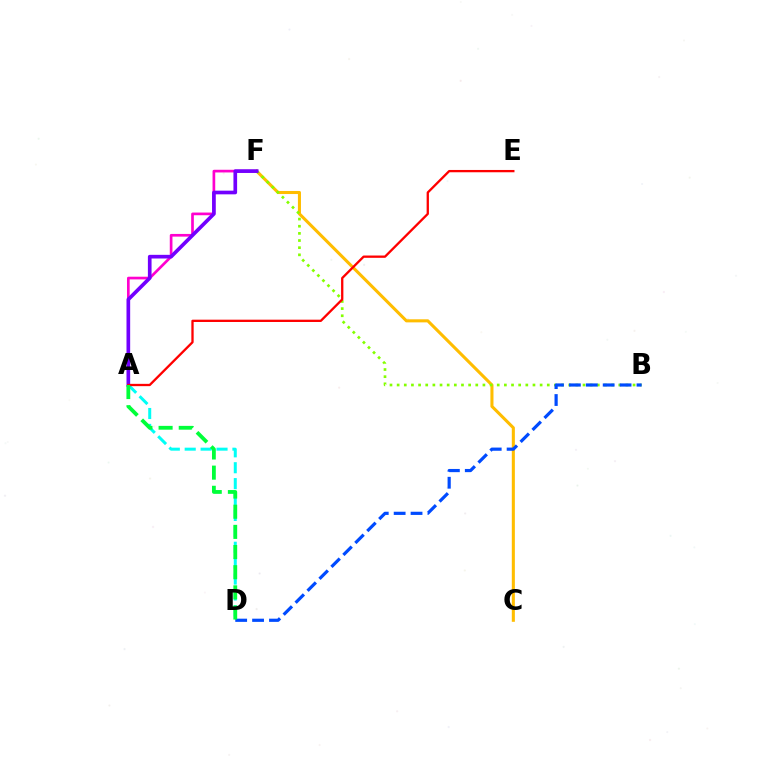{('A', 'F'): [{'color': '#ff00cf', 'line_style': 'solid', 'thickness': 1.93}, {'color': '#7200ff', 'line_style': 'solid', 'thickness': 2.64}], ('C', 'F'): [{'color': '#ffbd00', 'line_style': 'solid', 'thickness': 2.21}], ('B', 'F'): [{'color': '#84ff00', 'line_style': 'dotted', 'thickness': 1.94}], ('B', 'D'): [{'color': '#004bff', 'line_style': 'dashed', 'thickness': 2.3}], ('A', 'D'): [{'color': '#00fff6', 'line_style': 'dashed', 'thickness': 2.16}, {'color': '#00ff39', 'line_style': 'dashed', 'thickness': 2.74}], ('A', 'E'): [{'color': '#ff0000', 'line_style': 'solid', 'thickness': 1.66}]}